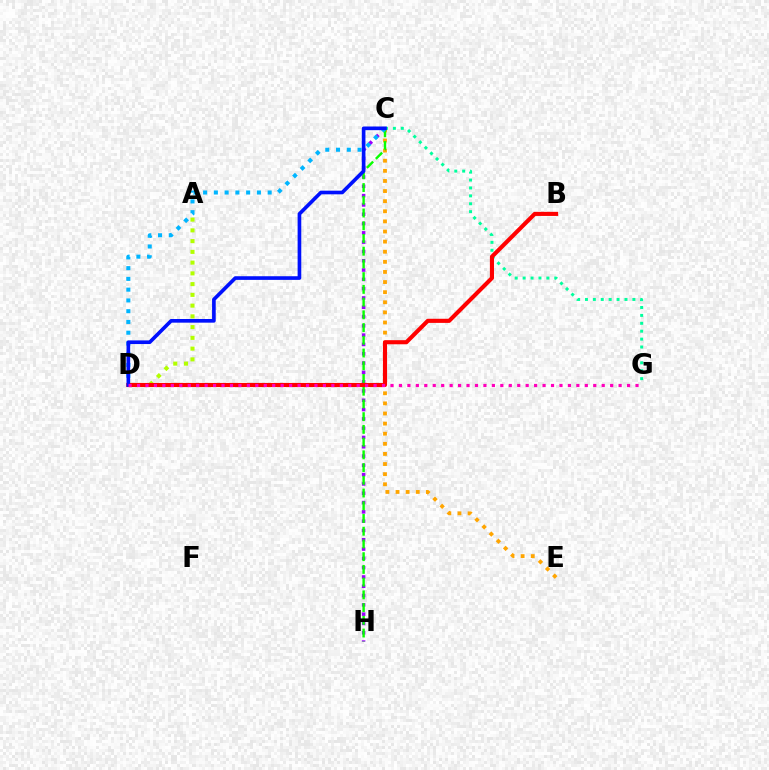{('C', 'H'): [{'color': '#9b00ff', 'line_style': 'dotted', 'thickness': 2.53}, {'color': '#08ff00', 'line_style': 'dashed', 'thickness': 1.73}], ('C', 'E'): [{'color': '#ffa500', 'line_style': 'dotted', 'thickness': 2.75}], ('C', 'G'): [{'color': '#00ff9d', 'line_style': 'dotted', 'thickness': 2.15}], ('C', 'D'): [{'color': '#00b5ff', 'line_style': 'dotted', 'thickness': 2.92}, {'color': '#0010ff', 'line_style': 'solid', 'thickness': 2.63}], ('A', 'D'): [{'color': '#b3ff00', 'line_style': 'dotted', 'thickness': 2.92}], ('B', 'D'): [{'color': '#ff0000', 'line_style': 'solid', 'thickness': 2.96}], ('D', 'G'): [{'color': '#ff00bd', 'line_style': 'dotted', 'thickness': 2.3}]}